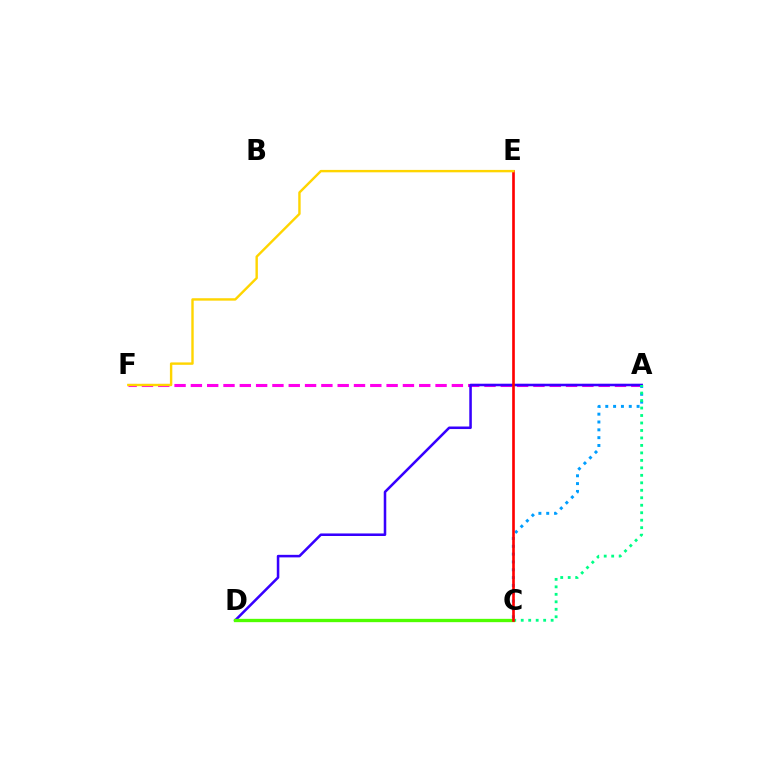{('A', 'F'): [{'color': '#ff00ed', 'line_style': 'dashed', 'thickness': 2.22}], ('A', 'D'): [{'color': '#3700ff', 'line_style': 'solid', 'thickness': 1.83}], ('A', 'C'): [{'color': '#009eff', 'line_style': 'dotted', 'thickness': 2.13}, {'color': '#00ff86', 'line_style': 'dotted', 'thickness': 2.03}], ('C', 'D'): [{'color': '#4fff00', 'line_style': 'solid', 'thickness': 2.39}], ('C', 'E'): [{'color': '#ff0000', 'line_style': 'solid', 'thickness': 1.9}], ('E', 'F'): [{'color': '#ffd500', 'line_style': 'solid', 'thickness': 1.73}]}